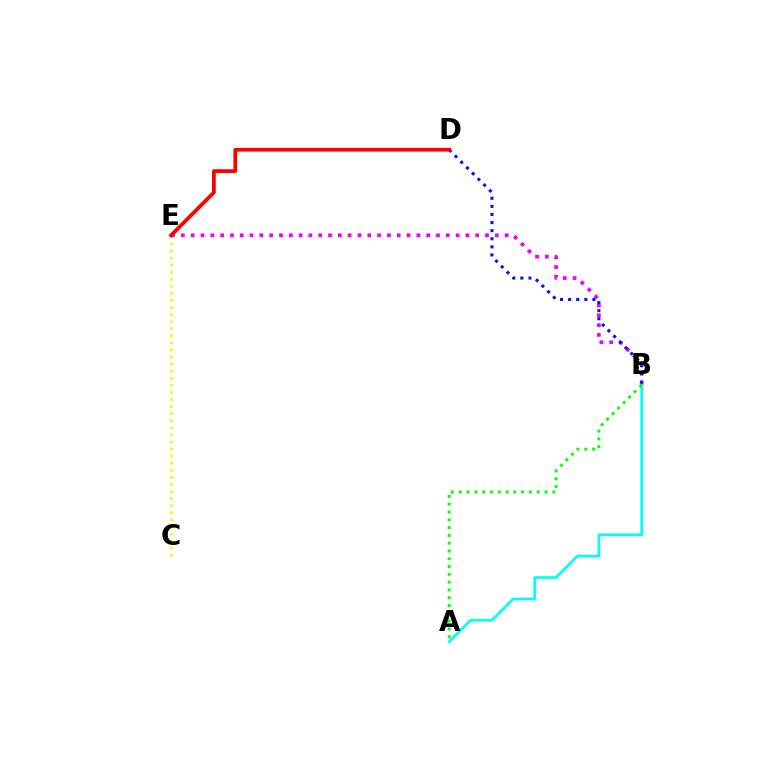{('C', 'E'): [{'color': '#fcf500', 'line_style': 'dotted', 'thickness': 1.92}], ('B', 'E'): [{'color': '#ee00ff', 'line_style': 'dotted', 'thickness': 2.67}], ('A', 'B'): [{'color': '#00fff6', 'line_style': 'solid', 'thickness': 1.95}, {'color': '#08ff00', 'line_style': 'dotted', 'thickness': 2.12}], ('B', 'D'): [{'color': '#0010ff', 'line_style': 'dotted', 'thickness': 2.2}], ('D', 'E'): [{'color': '#ff0000', 'line_style': 'solid', 'thickness': 2.71}]}